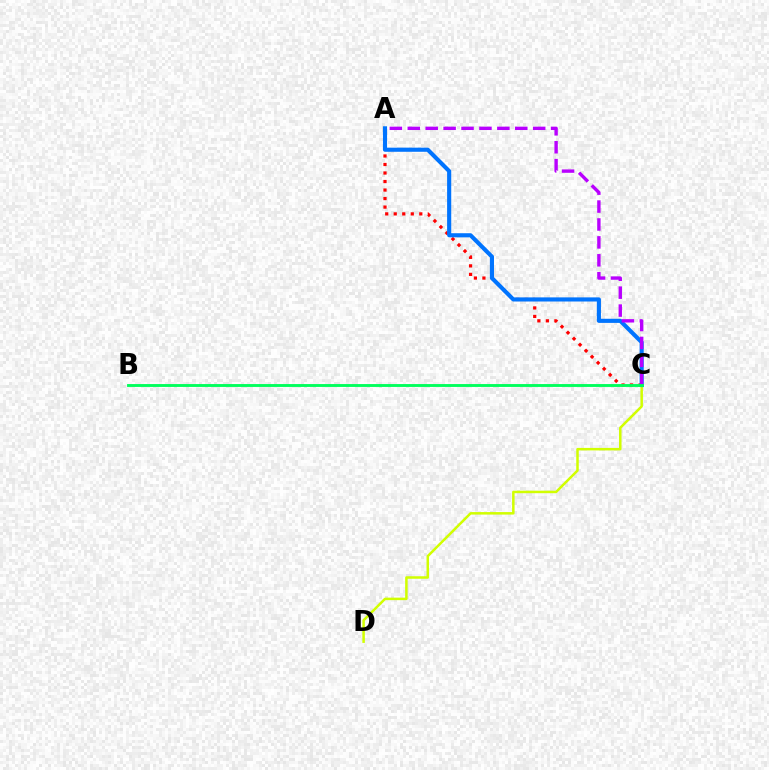{('C', 'D'): [{'color': '#d1ff00', 'line_style': 'solid', 'thickness': 1.81}], ('A', 'C'): [{'color': '#ff0000', 'line_style': 'dotted', 'thickness': 2.31}, {'color': '#0074ff', 'line_style': 'solid', 'thickness': 2.97}, {'color': '#b900ff', 'line_style': 'dashed', 'thickness': 2.43}], ('B', 'C'): [{'color': '#00ff5c', 'line_style': 'solid', 'thickness': 2.07}]}